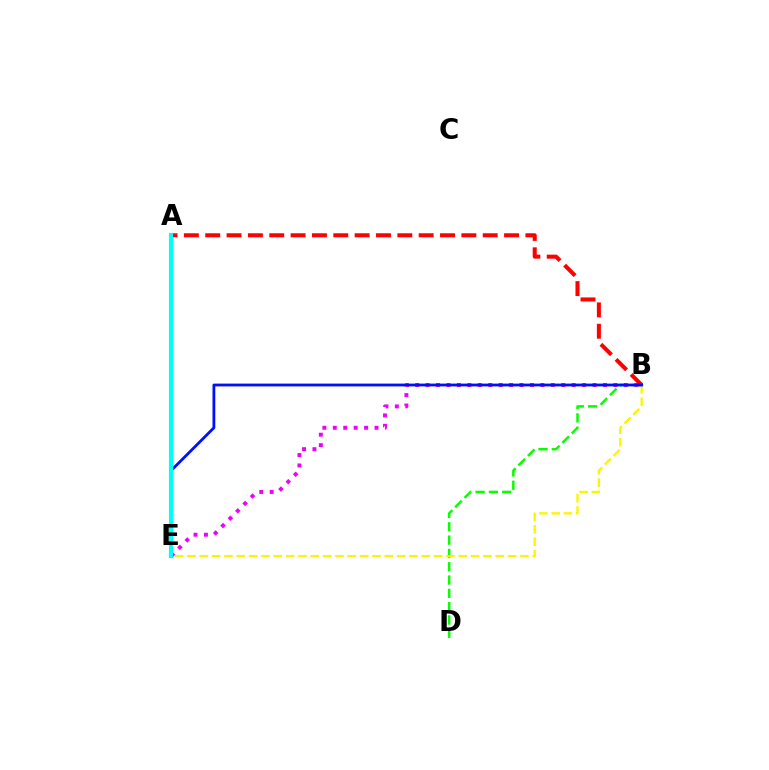{('B', 'D'): [{'color': '#08ff00', 'line_style': 'dashed', 'thickness': 1.81}], ('B', 'E'): [{'color': '#ee00ff', 'line_style': 'dotted', 'thickness': 2.83}, {'color': '#fcf500', 'line_style': 'dashed', 'thickness': 1.68}, {'color': '#0010ff', 'line_style': 'solid', 'thickness': 2.01}], ('A', 'B'): [{'color': '#ff0000', 'line_style': 'dashed', 'thickness': 2.9}], ('A', 'E'): [{'color': '#00fff6', 'line_style': 'solid', 'thickness': 2.99}]}